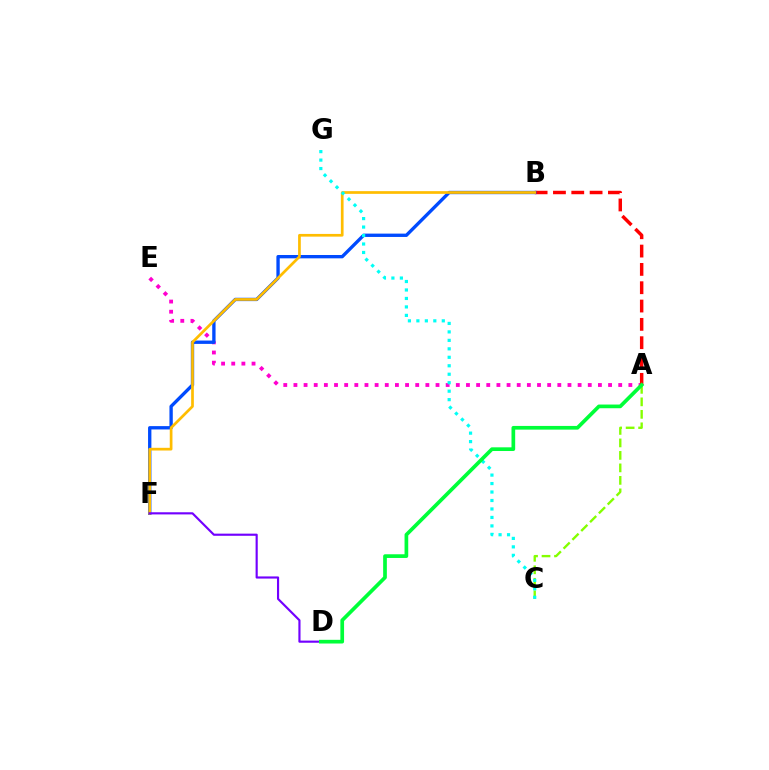{('A', 'C'): [{'color': '#84ff00', 'line_style': 'dashed', 'thickness': 1.7}], ('A', 'E'): [{'color': '#ff00cf', 'line_style': 'dotted', 'thickness': 2.76}], ('A', 'B'): [{'color': '#ff0000', 'line_style': 'dashed', 'thickness': 2.49}], ('B', 'F'): [{'color': '#004bff', 'line_style': 'solid', 'thickness': 2.4}, {'color': '#ffbd00', 'line_style': 'solid', 'thickness': 1.95}], ('D', 'F'): [{'color': '#7200ff', 'line_style': 'solid', 'thickness': 1.55}], ('C', 'G'): [{'color': '#00fff6', 'line_style': 'dotted', 'thickness': 2.3}], ('A', 'D'): [{'color': '#00ff39', 'line_style': 'solid', 'thickness': 2.66}]}